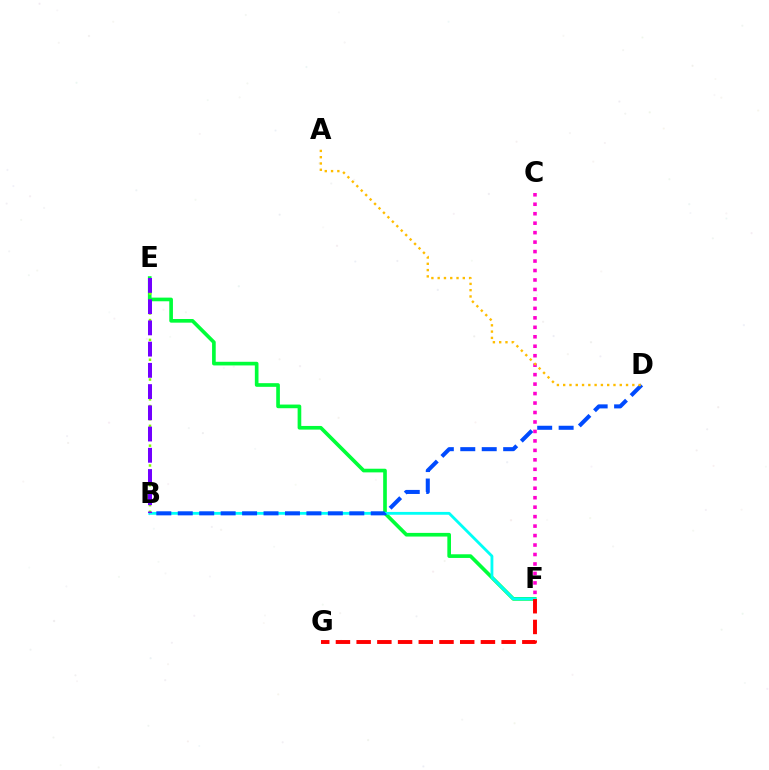{('E', 'F'): [{'color': '#00ff39', 'line_style': 'solid', 'thickness': 2.63}], ('B', 'F'): [{'color': '#00fff6', 'line_style': 'solid', 'thickness': 2.03}], ('F', 'G'): [{'color': '#ff0000', 'line_style': 'dashed', 'thickness': 2.81}], ('B', 'D'): [{'color': '#004bff', 'line_style': 'dashed', 'thickness': 2.91}], ('C', 'F'): [{'color': '#ff00cf', 'line_style': 'dotted', 'thickness': 2.57}], ('B', 'E'): [{'color': '#84ff00', 'line_style': 'dotted', 'thickness': 1.8}, {'color': '#7200ff', 'line_style': 'dashed', 'thickness': 2.88}], ('A', 'D'): [{'color': '#ffbd00', 'line_style': 'dotted', 'thickness': 1.71}]}